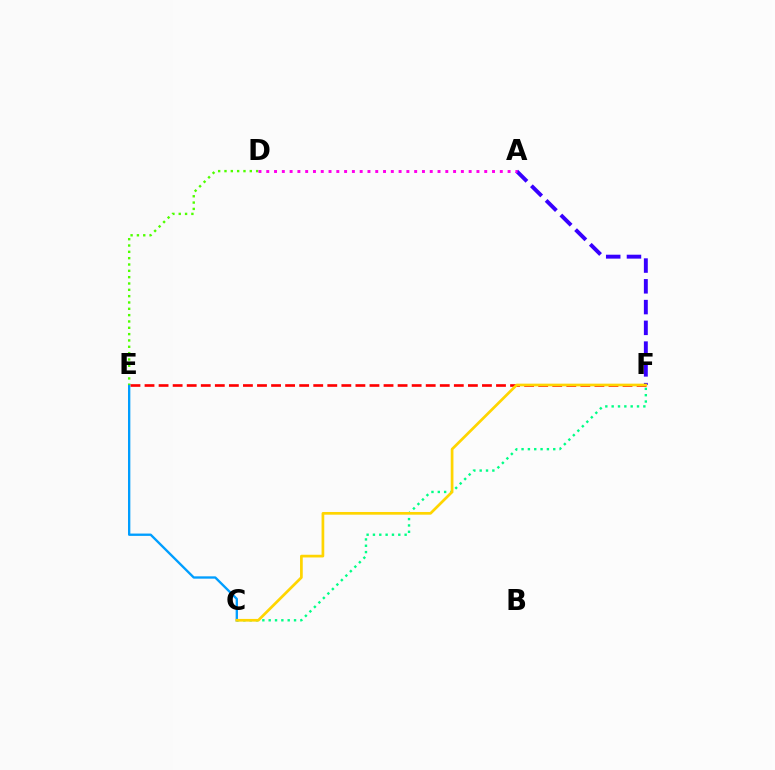{('C', 'F'): [{'color': '#00ff86', 'line_style': 'dotted', 'thickness': 1.72}, {'color': '#ffd500', 'line_style': 'solid', 'thickness': 1.95}], ('A', 'F'): [{'color': '#3700ff', 'line_style': 'dashed', 'thickness': 2.82}], ('C', 'E'): [{'color': '#009eff', 'line_style': 'solid', 'thickness': 1.68}], ('D', 'E'): [{'color': '#4fff00', 'line_style': 'dotted', 'thickness': 1.72}], ('A', 'D'): [{'color': '#ff00ed', 'line_style': 'dotted', 'thickness': 2.12}], ('E', 'F'): [{'color': '#ff0000', 'line_style': 'dashed', 'thickness': 1.91}]}